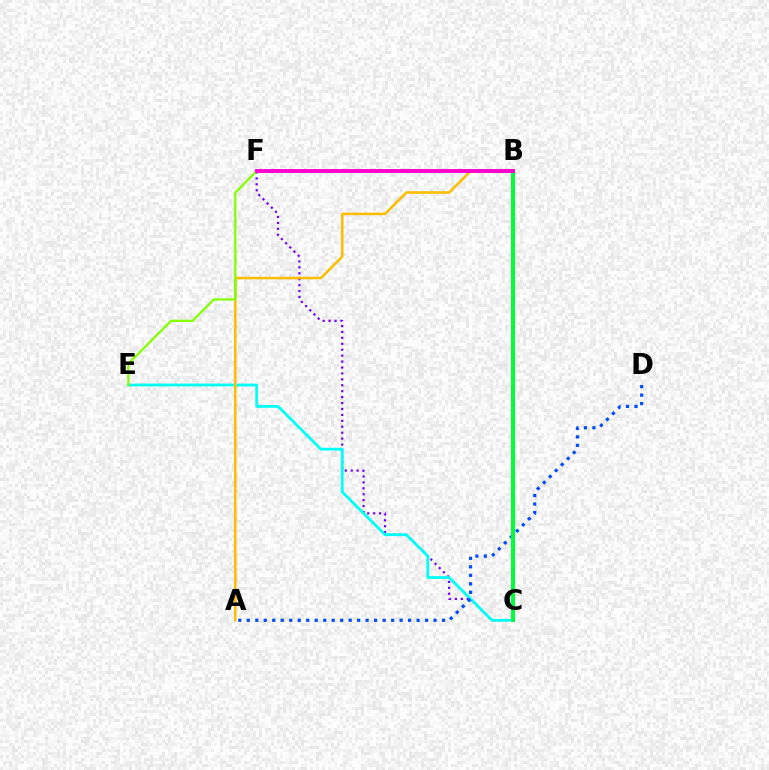{('C', 'F'): [{'color': '#7200ff', 'line_style': 'dotted', 'thickness': 1.61}], ('C', 'E'): [{'color': '#00fff6', 'line_style': 'solid', 'thickness': 1.99}], ('A', 'B'): [{'color': '#ffbd00', 'line_style': 'solid', 'thickness': 1.83}], ('B', 'C'): [{'color': '#ff0000', 'line_style': 'dotted', 'thickness': 2.19}, {'color': '#00ff39', 'line_style': 'solid', 'thickness': 2.9}], ('A', 'D'): [{'color': '#004bff', 'line_style': 'dotted', 'thickness': 2.31}], ('E', 'F'): [{'color': '#84ff00', 'line_style': 'solid', 'thickness': 1.63}], ('B', 'F'): [{'color': '#ff00cf', 'line_style': 'solid', 'thickness': 2.78}]}